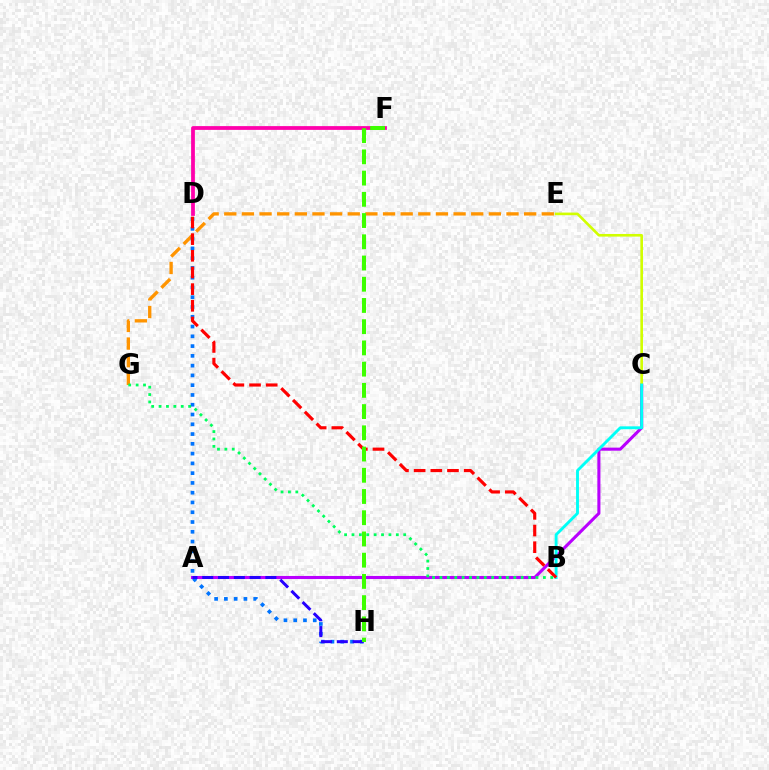{('A', 'C'): [{'color': '#b900ff', 'line_style': 'solid', 'thickness': 2.21}], ('E', 'G'): [{'color': '#ff9400', 'line_style': 'dashed', 'thickness': 2.4}], ('D', 'H'): [{'color': '#0074ff', 'line_style': 'dotted', 'thickness': 2.66}], ('C', 'E'): [{'color': '#d1ff00', 'line_style': 'solid', 'thickness': 1.89}], ('B', 'C'): [{'color': '#00fff6', 'line_style': 'solid', 'thickness': 2.08}], ('D', 'F'): [{'color': '#ff00ac', 'line_style': 'solid', 'thickness': 2.72}], ('B', 'D'): [{'color': '#ff0000', 'line_style': 'dashed', 'thickness': 2.26}], ('B', 'G'): [{'color': '#00ff5c', 'line_style': 'dotted', 'thickness': 2.01}], ('A', 'H'): [{'color': '#2500ff', 'line_style': 'dashed', 'thickness': 2.14}], ('F', 'H'): [{'color': '#3dff00', 'line_style': 'dashed', 'thickness': 2.88}]}